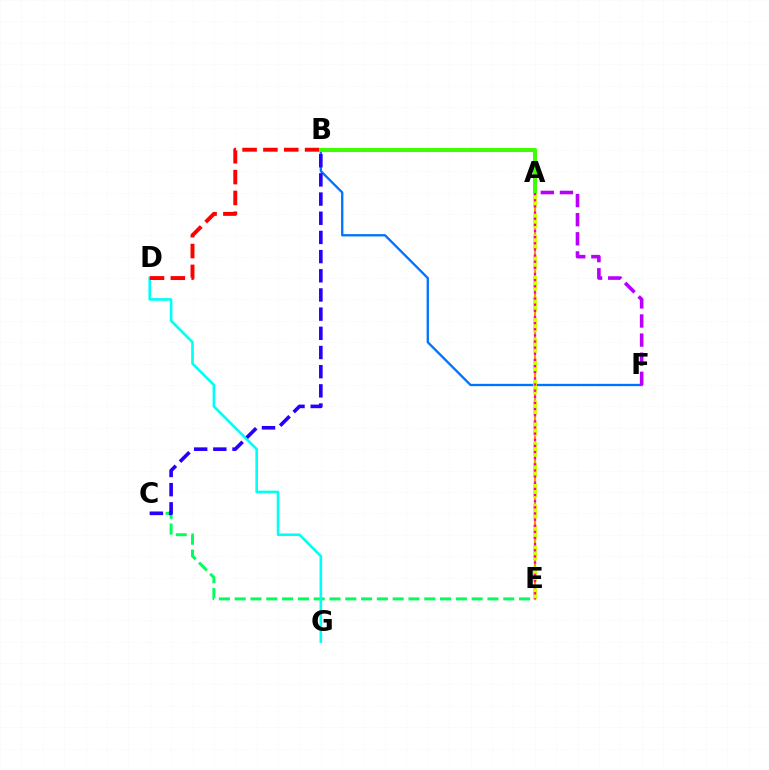{('C', 'E'): [{'color': '#00ff5c', 'line_style': 'dashed', 'thickness': 2.15}], ('B', 'F'): [{'color': '#0074ff', 'line_style': 'solid', 'thickness': 1.68}], ('A', 'F'): [{'color': '#b900ff', 'line_style': 'dashed', 'thickness': 2.6}], ('D', 'G'): [{'color': '#00fff6', 'line_style': 'solid', 'thickness': 1.89}], ('A', 'E'): [{'color': '#ff9400', 'line_style': 'solid', 'thickness': 1.54}, {'color': '#d1ff00', 'line_style': 'dashed', 'thickness': 2.82}, {'color': '#ff00ac', 'line_style': 'dotted', 'thickness': 1.67}], ('B', 'D'): [{'color': '#ff0000', 'line_style': 'dashed', 'thickness': 2.83}], ('A', 'B'): [{'color': '#3dff00', 'line_style': 'solid', 'thickness': 2.91}], ('B', 'C'): [{'color': '#2500ff', 'line_style': 'dashed', 'thickness': 2.61}]}